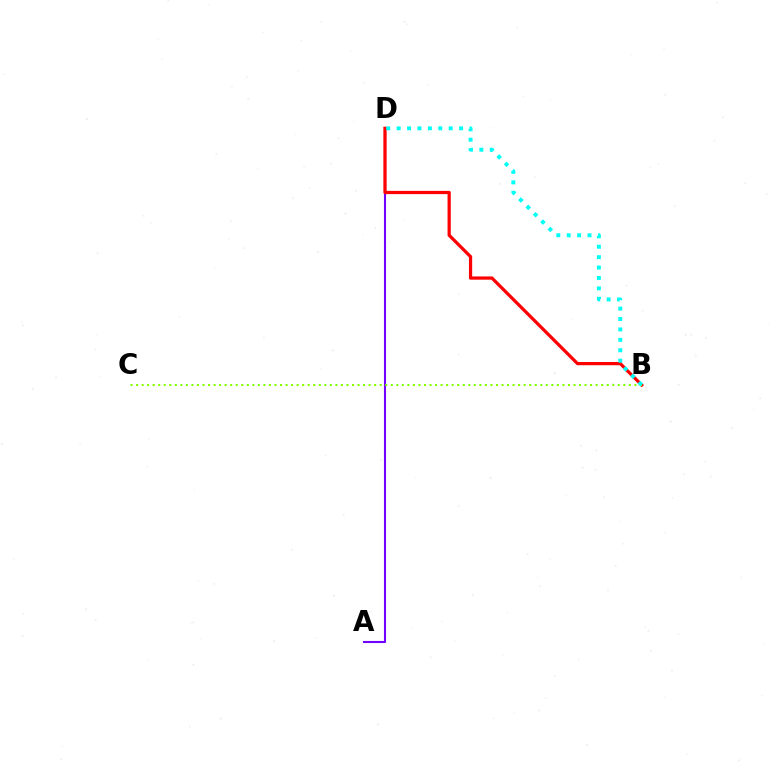{('A', 'D'): [{'color': '#7200ff', 'line_style': 'solid', 'thickness': 1.5}], ('B', 'D'): [{'color': '#ff0000', 'line_style': 'solid', 'thickness': 2.33}, {'color': '#00fff6', 'line_style': 'dotted', 'thickness': 2.83}], ('B', 'C'): [{'color': '#84ff00', 'line_style': 'dotted', 'thickness': 1.5}]}